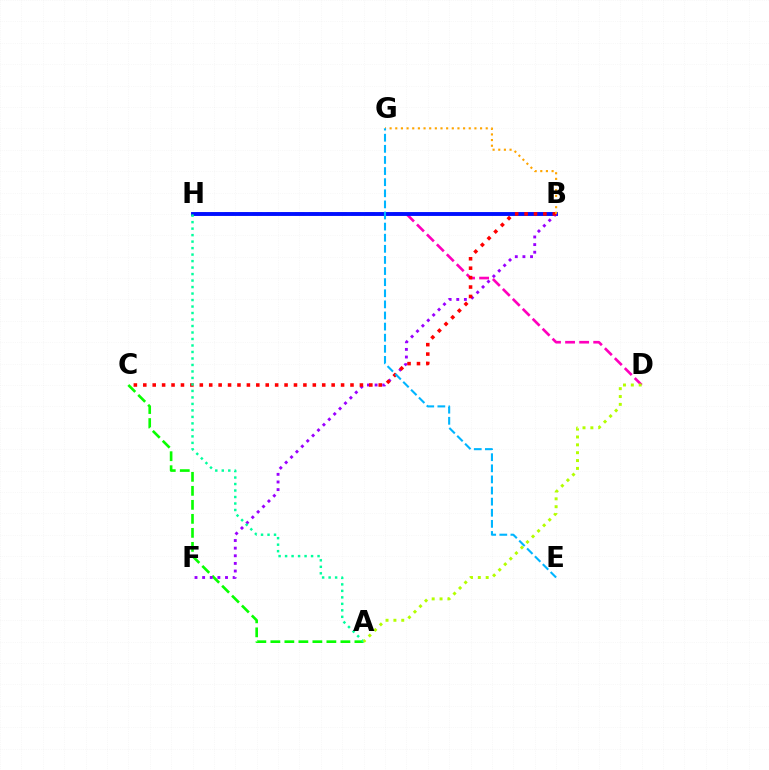{('D', 'H'): [{'color': '#ff00bd', 'line_style': 'dashed', 'thickness': 1.91}], ('A', 'C'): [{'color': '#08ff00', 'line_style': 'dashed', 'thickness': 1.9}], ('B', 'H'): [{'color': '#0010ff', 'line_style': 'solid', 'thickness': 2.79}], ('B', 'F'): [{'color': '#9b00ff', 'line_style': 'dotted', 'thickness': 2.07}], ('B', 'C'): [{'color': '#ff0000', 'line_style': 'dotted', 'thickness': 2.56}], ('B', 'G'): [{'color': '#ffa500', 'line_style': 'dotted', 'thickness': 1.54}], ('A', 'H'): [{'color': '#00ff9d', 'line_style': 'dotted', 'thickness': 1.76}], ('E', 'G'): [{'color': '#00b5ff', 'line_style': 'dashed', 'thickness': 1.51}], ('A', 'D'): [{'color': '#b3ff00', 'line_style': 'dotted', 'thickness': 2.13}]}